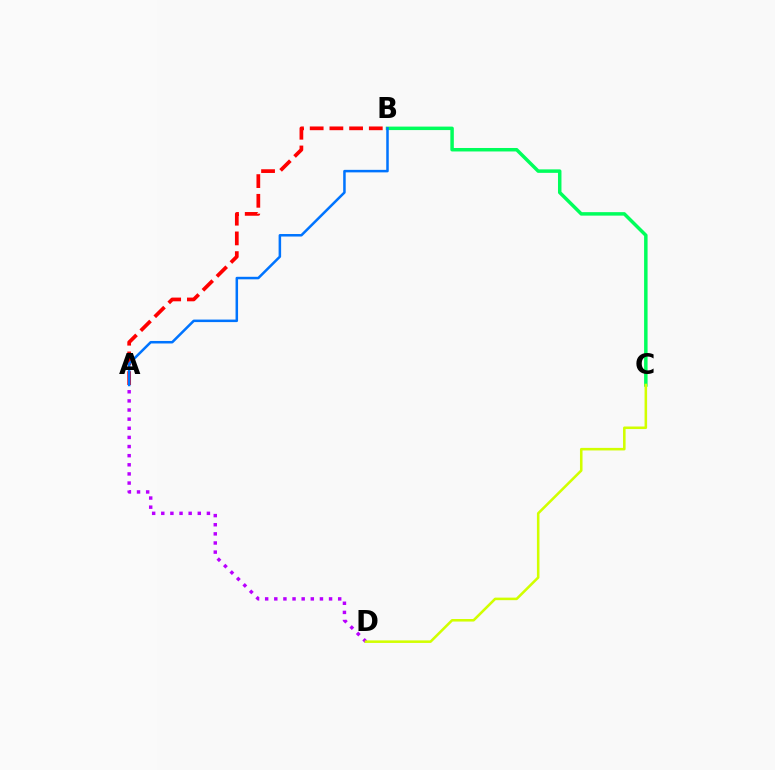{('A', 'B'): [{'color': '#ff0000', 'line_style': 'dashed', 'thickness': 2.68}, {'color': '#0074ff', 'line_style': 'solid', 'thickness': 1.81}], ('B', 'C'): [{'color': '#00ff5c', 'line_style': 'solid', 'thickness': 2.5}], ('A', 'D'): [{'color': '#b900ff', 'line_style': 'dotted', 'thickness': 2.48}], ('C', 'D'): [{'color': '#d1ff00', 'line_style': 'solid', 'thickness': 1.84}]}